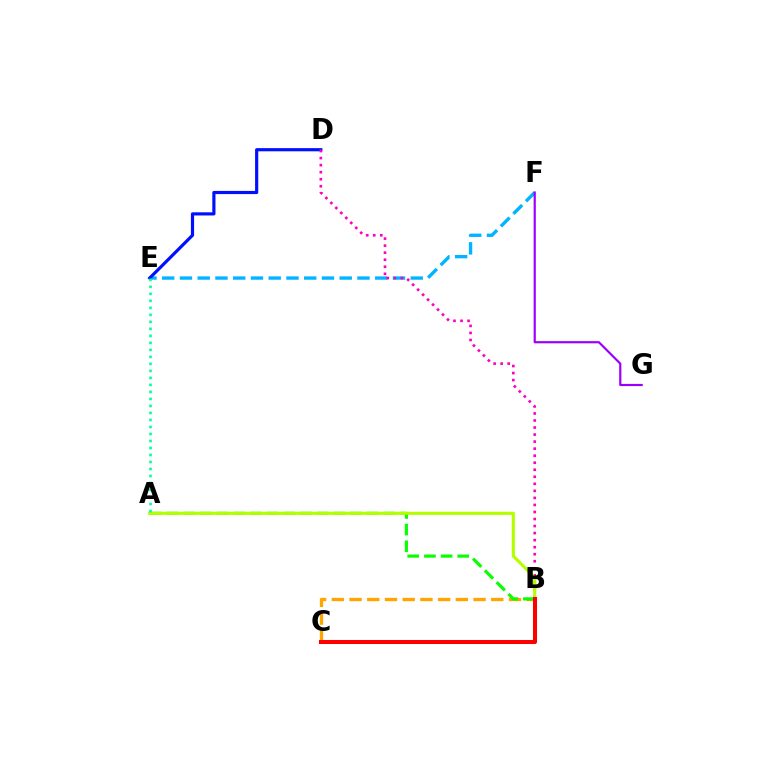{('B', 'C'): [{'color': '#ffa500', 'line_style': 'dashed', 'thickness': 2.41}, {'color': '#ff0000', 'line_style': 'solid', 'thickness': 2.9}], ('A', 'B'): [{'color': '#08ff00', 'line_style': 'dashed', 'thickness': 2.27}, {'color': '#b3ff00', 'line_style': 'solid', 'thickness': 2.26}], ('E', 'F'): [{'color': '#00b5ff', 'line_style': 'dashed', 'thickness': 2.41}], ('D', 'E'): [{'color': '#0010ff', 'line_style': 'solid', 'thickness': 2.28}], ('B', 'D'): [{'color': '#ff00bd', 'line_style': 'dotted', 'thickness': 1.91}], ('F', 'G'): [{'color': '#9b00ff', 'line_style': 'solid', 'thickness': 1.58}], ('A', 'E'): [{'color': '#00ff9d', 'line_style': 'dotted', 'thickness': 1.9}]}